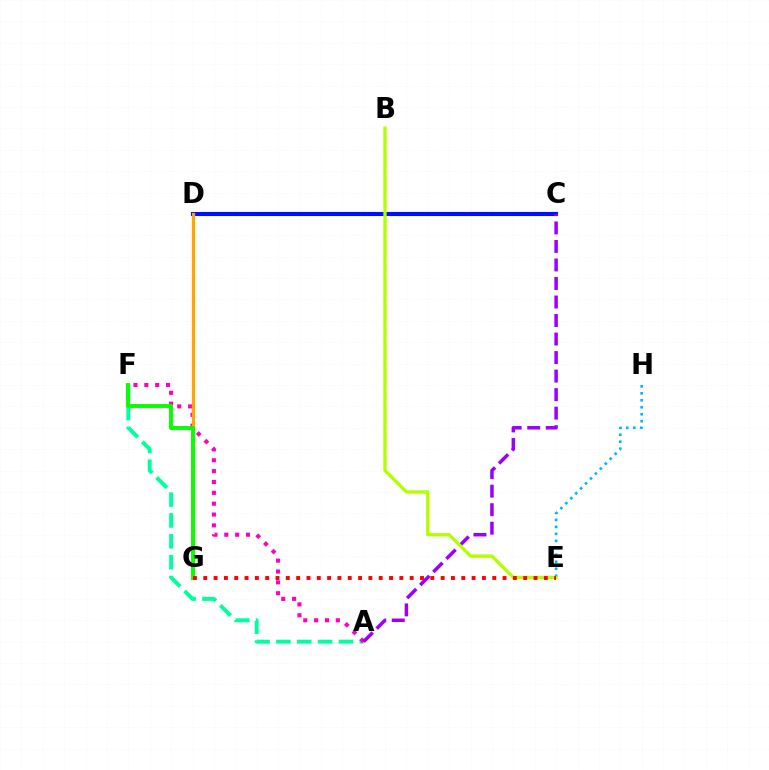{('C', 'D'): [{'color': '#0010ff', 'line_style': 'solid', 'thickness': 2.96}], ('A', 'F'): [{'color': '#00ff9d', 'line_style': 'dashed', 'thickness': 2.83}, {'color': '#ff00bd', 'line_style': 'dotted', 'thickness': 2.95}], ('D', 'G'): [{'color': '#ffa500', 'line_style': 'solid', 'thickness': 2.32}], ('A', 'C'): [{'color': '#9b00ff', 'line_style': 'dashed', 'thickness': 2.52}], ('E', 'H'): [{'color': '#00b5ff', 'line_style': 'dotted', 'thickness': 1.9}], ('B', 'E'): [{'color': '#b3ff00', 'line_style': 'solid', 'thickness': 2.4}], ('F', 'G'): [{'color': '#08ff00', 'line_style': 'solid', 'thickness': 2.83}], ('E', 'G'): [{'color': '#ff0000', 'line_style': 'dotted', 'thickness': 2.8}]}